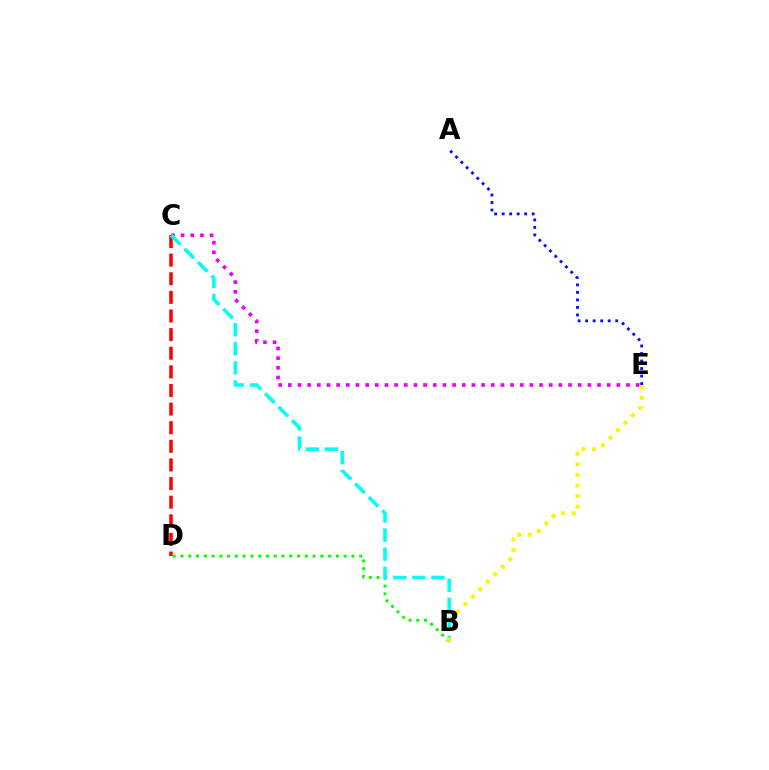{('C', 'D'): [{'color': '#ff0000', 'line_style': 'dashed', 'thickness': 2.53}], ('B', 'D'): [{'color': '#08ff00', 'line_style': 'dotted', 'thickness': 2.11}], ('C', 'E'): [{'color': '#ee00ff', 'line_style': 'dotted', 'thickness': 2.63}], ('A', 'E'): [{'color': '#0010ff', 'line_style': 'dotted', 'thickness': 2.04}], ('B', 'C'): [{'color': '#00fff6', 'line_style': 'dashed', 'thickness': 2.59}], ('B', 'E'): [{'color': '#fcf500', 'line_style': 'dotted', 'thickness': 2.87}]}